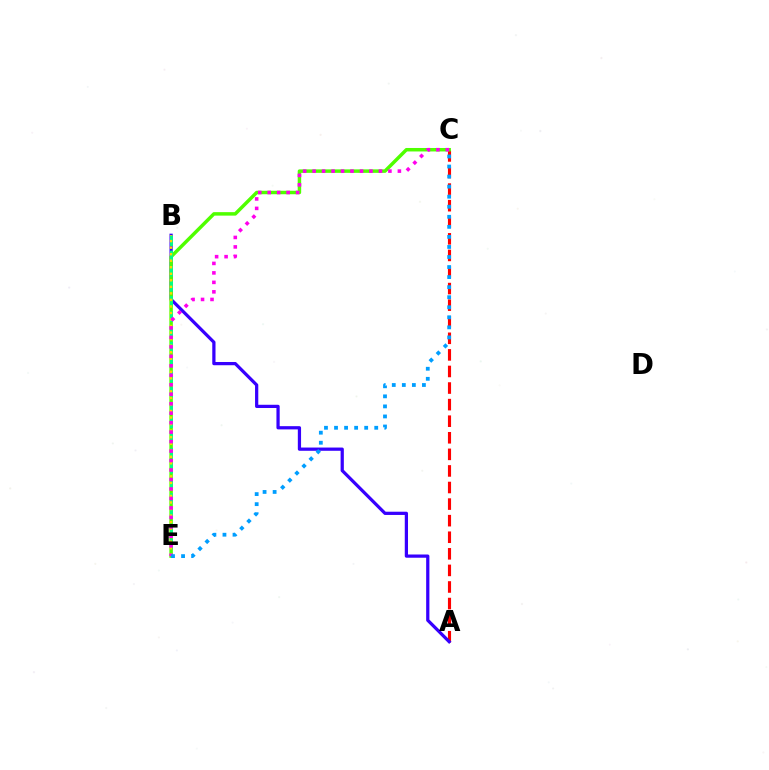{('A', 'C'): [{'color': '#ff0000', 'line_style': 'dashed', 'thickness': 2.25}], ('A', 'B'): [{'color': '#3700ff', 'line_style': 'solid', 'thickness': 2.33}], ('C', 'E'): [{'color': '#4fff00', 'line_style': 'solid', 'thickness': 2.51}, {'color': '#ff00ed', 'line_style': 'dotted', 'thickness': 2.57}, {'color': '#009eff', 'line_style': 'dotted', 'thickness': 2.73}], ('B', 'E'): [{'color': '#00ff86', 'line_style': 'dashed', 'thickness': 2.06}, {'color': '#ffd500', 'line_style': 'dotted', 'thickness': 1.78}]}